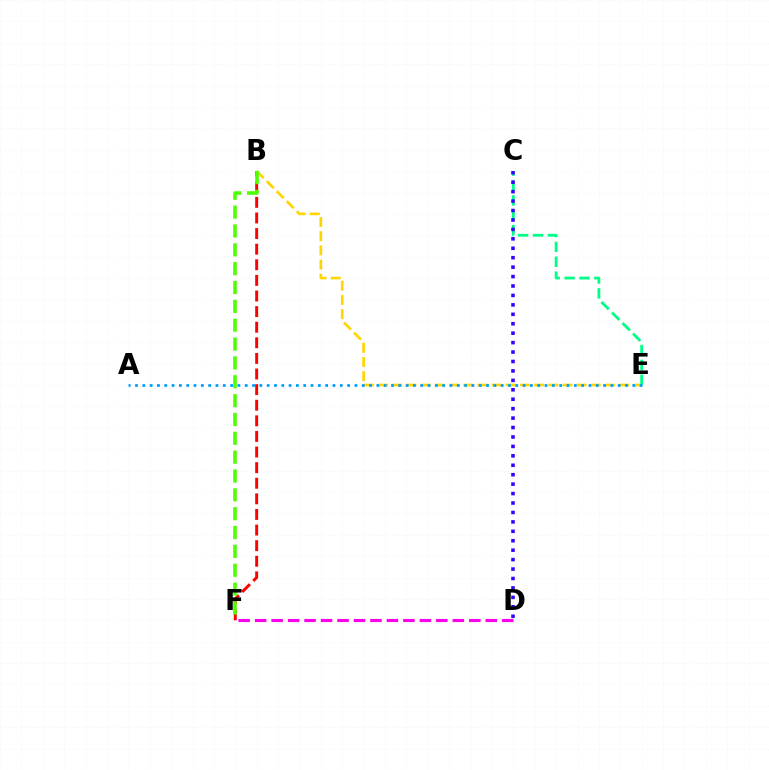{('B', 'F'): [{'color': '#ff0000', 'line_style': 'dashed', 'thickness': 2.12}, {'color': '#4fff00', 'line_style': 'dashed', 'thickness': 2.56}], ('B', 'E'): [{'color': '#ffd500', 'line_style': 'dashed', 'thickness': 1.93}], ('C', 'E'): [{'color': '#00ff86', 'line_style': 'dashed', 'thickness': 2.02}], ('D', 'F'): [{'color': '#ff00ed', 'line_style': 'dashed', 'thickness': 2.24}], ('A', 'E'): [{'color': '#009eff', 'line_style': 'dotted', 'thickness': 1.99}], ('C', 'D'): [{'color': '#3700ff', 'line_style': 'dotted', 'thickness': 2.56}]}